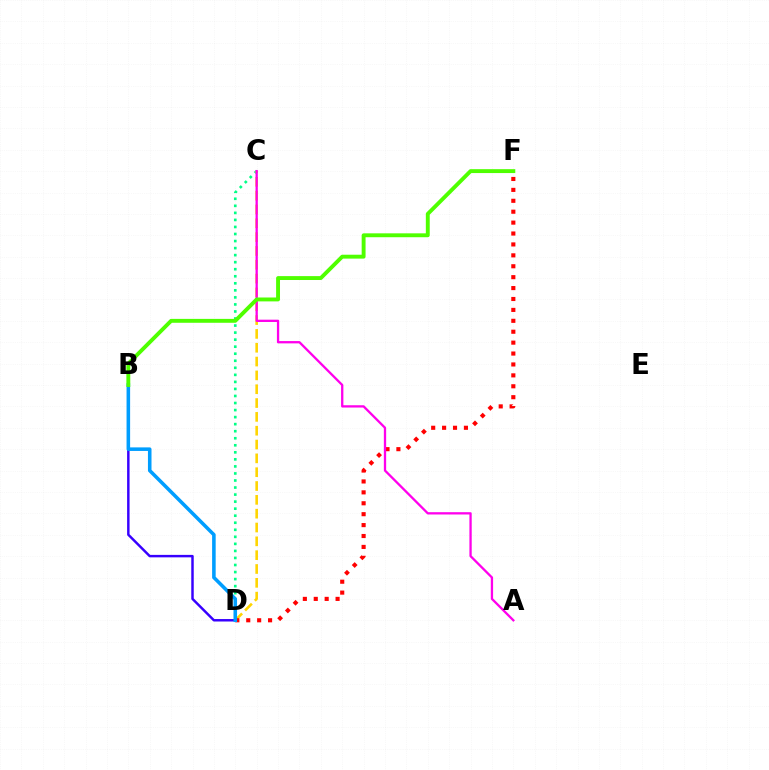{('C', 'D'): [{'color': '#00ff86', 'line_style': 'dotted', 'thickness': 1.91}, {'color': '#ffd500', 'line_style': 'dashed', 'thickness': 1.88}], ('B', 'D'): [{'color': '#3700ff', 'line_style': 'solid', 'thickness': 1.77}, {'color': '#009eff', 'line_style': 'solid', 'thickness': 2.56}], ('D', 'F'): [{'color': '#ff0000', 'line_style': 'dotted', 'thickness': 2.96}], ('A', 'C'): [{'color': '#ff00ed', 'line_style': 'solid', 'thickness': 1.66}], ('B', 'F'): [{'color': '#4fff00', 'line_style': 'solid', 'thickness': 2.8}]}